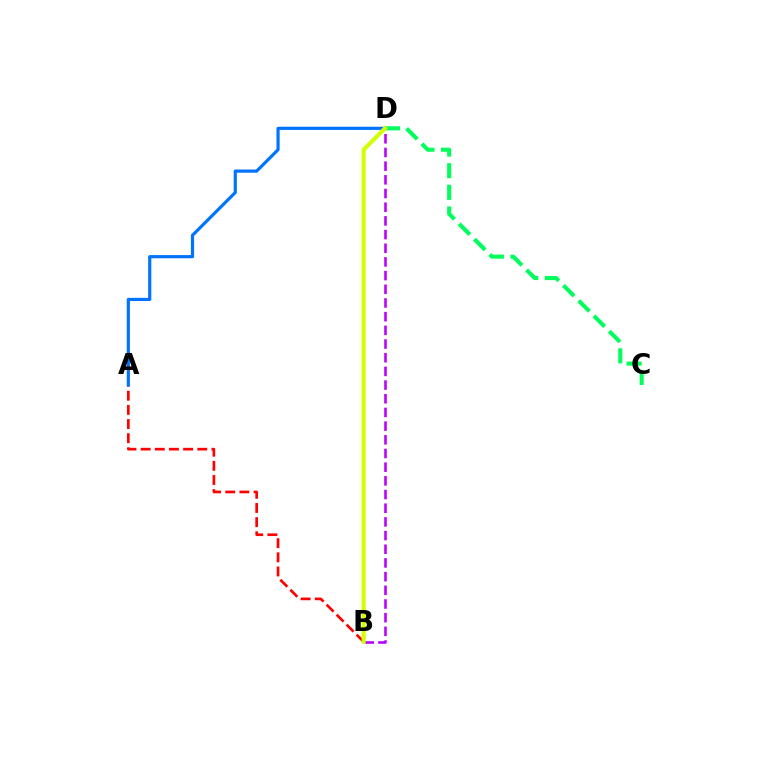{('A', 'B'): [{'color': '#ff0000', 'line_style': 'dashed', 'thickness': 1.92}], ('B', 'D'): [{'color': '#b900ff', 'line_style': 'dashed', 'thickness': 1.86}, {'color': '#d1ff00', 'line_style': 'solid', 'thickness': 2.93}], ('C', 'D'): [{'color': '#00ff5c', 'line_style': 'dashed', 'thickness': 2.94}], ('A', 'D'): [{'color': '#0074ff', 'line_style': 'solid', 'thickness': 2.29}]}